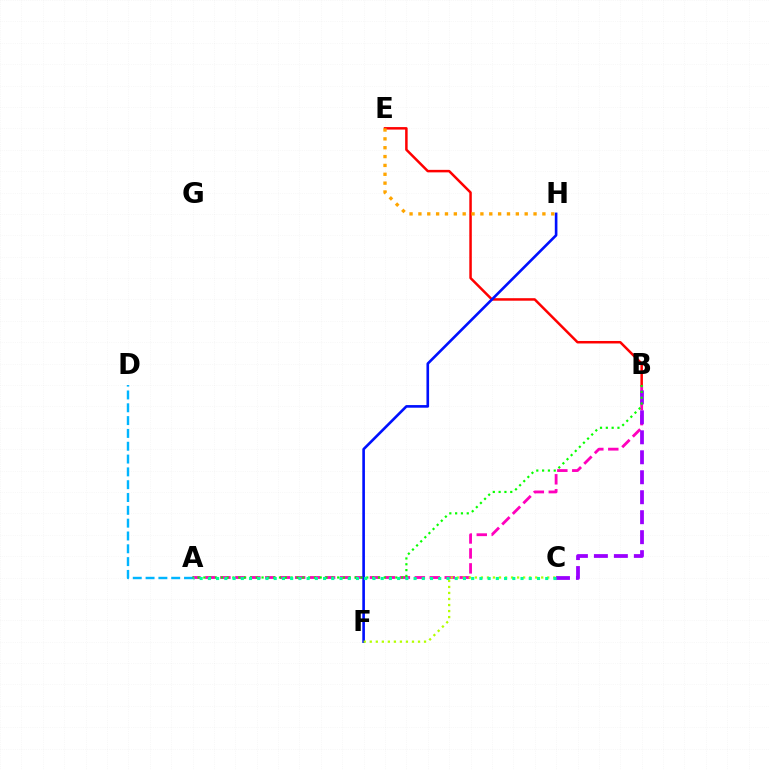{('A', 'B'): [{'color': '#ff00bd', 'line_style': 'dashed', 'thickness': 2.03}, {'color': '#08ff00', 'line_style': 'dotted', 'thickness': 1.58}], ('B', 'C'): [{'color': '#9b00ff', 'line_style': 'dashed', 'thickness': 2.71}], ('B', 'E'): [{'color': '#ff0000', 'line_style': 'solid', 'thickness': 1.8}], ('F', 'H'): [{'color': '#0010ff', 'line_style': 'solid', 'thickness': 1.89}], ('A', 'D'): [{'color': '#00b5ff', 'line_style': 'dashed', 'thickness': 1.74}], ('E', 'H'): [{'color': '#ffa500', 'line_style': 'dotted', 'thickness': 2.41}], ('C', 'F'): [{'color': '#b3ff00', 'line_style': 'dotted', 'thickness': 1.64}], ('A', 'C'): [{'color': '#00ff9d', 'line_style': 'dotted', 'thickness': 2.24}]}